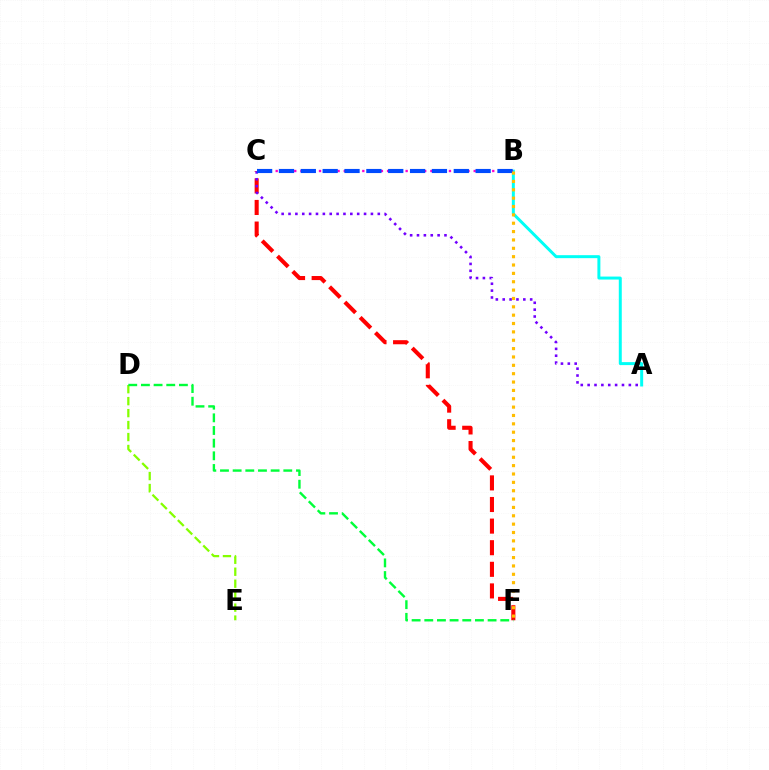{('A', 'B'): [{'color': '#00fff6', 'line_style': 'solid', 'thickness': 2.15}], ('C', 'F'): [{'color': '#ff0000', 'line_style': 'dashed', 'thickness': 2.93}], ('B', 'C'): [{'color': '#ff00cf', 'line_style': 'dotted', 'thickness': 1.68}, {'color': '#004bff', 'line_style': 'dashed', 'thickness': 2.97}], ('A', 'C'): [{'color': '#7200ff', 'line_style': 'dotted', 'thickness': 1.87}], ('B', 'F'): [{'color': '#ffbd00', 'line_style': 'dotted', 'thickness': 2.27}], ('D', 'E'): [{'color': '#84ff00', 'line_style': 'dashed', 'thickness': 1.63}], ('D', 'F'): [{'color': '#00ff39', 'line_style': 'dashed', 'thickness': 1.72}]}